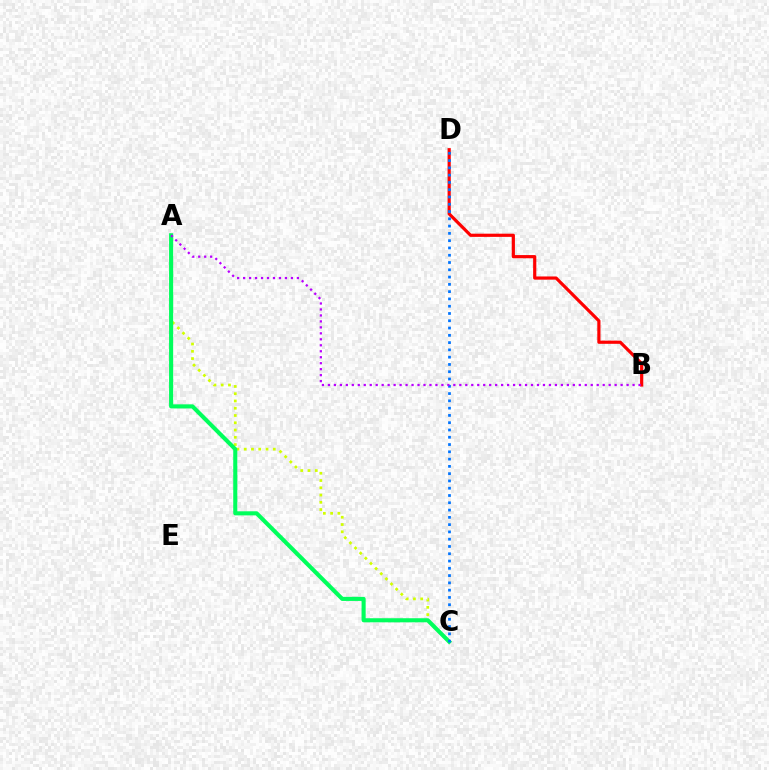{('A', 'C'): [{'color': '#d1ff00', 'line_style': 'dotted', 'thickness': 1.97}, {'color': '#00ff5c', 'line_style': 'solid', 'thickness': 2.94}], ('B', 'D'): [{'color': '#ff0000', 'line_style': 'solid', 'thickness': 2.29}], ('C', 'D'): [{'color': '#0074ff', 'line_style': 'dotted', 'thickness': 1.98}], ('A', 'B'): [{'color': '#b900ff', 'line_style': 'dotted', 'thickness': 1.62}]}